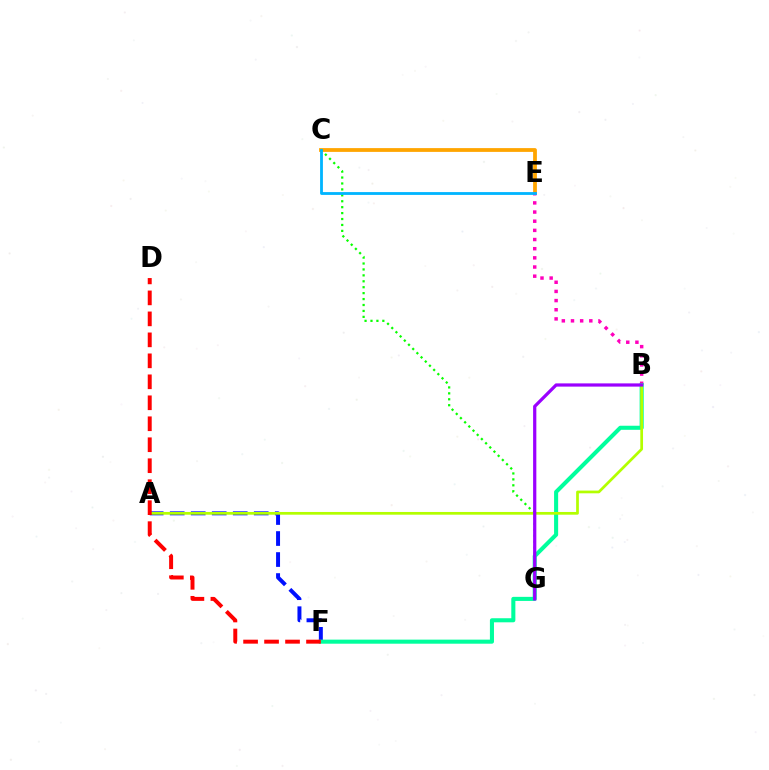{('C', 'E'): [{'color': '#ffa500', 'line_style': 'solid', 'thickness': 2.72}, {'color': '#00b5ff', 'line_style': 'solid', 'thickness': 2.03}], ('A', 'F'): [{'color': '#0010ff', 'line_style': 'dashed', 'thickness': 2.85}], ('C', 'G'): [{'color': '#08ff00', 'line_style': 'dotted', 'thickness': 1.61}], ('B', 'E'): [{'color': '#ff00bd', 'line_style': 'dotted', 'thickness': 2.49}], ('B', 'F'): [{'color': '#00ff9d', 'line_style': 'solid', 'thickness': 2.93}], ('A', 'B'): [{'color': '#b3ff00', 'line_style': 'solid', 'thickness': 1.96}], ('B', 'G'): [{'color': '#9b00ff', 'line_style': 'solid', 'thickness': 2.33}], ('D', 'F'): [{'color': '#ff0000', 'line_style': 'dashed', 'thickness': 2.85}]}